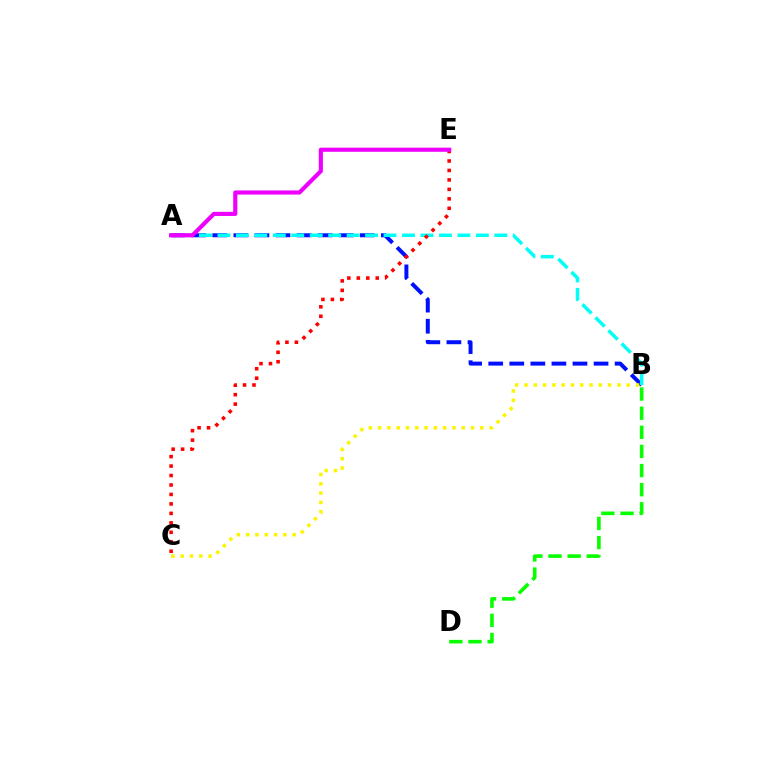{('A', 'B'): [{'color': '#0010ff', 'line_style': 'dashed', 'thickness': 2.86}, {'color': '#00fff6', 'line_style': 'dashed', 'thickness': 2.51}], ('B', 'D'): [{'color': '#08ff00', 'line_style': 'dashed', 'thickness': 2.6}], ('B', 'C'): [{'color': '#fcf500', 'line_style': 'dotted', 'thickness': 2.53}], ('C', 'E'): [{'color': '#ff0000', 'line_style': 'dotted', 'thickness': 2.57}], ('A', 'E'): [{'color': '#ee00ff', 'line_style': 'solid', 'thickness': 2.98}]}